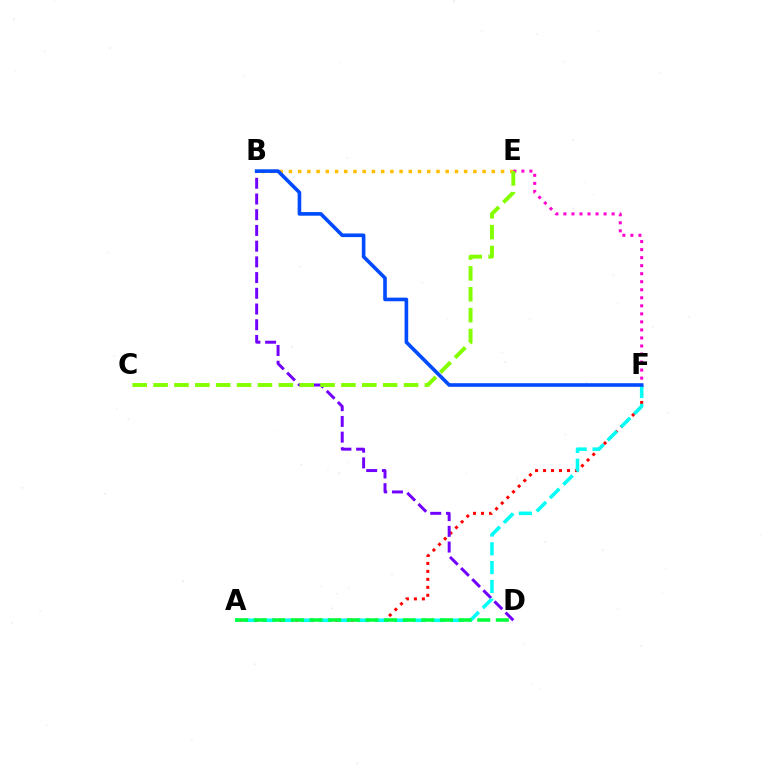{('B', 'E'): [{'color': '#ffbd00', 'line_style': 'dotted', 'thickness': 2.51}], ('A', 'F'): [{'color': '#ff0000', 'line_style': 'dotted', 'thickness': 2.17}, {'color': '#00fff6', 'line_style': 'dashed', 'thickness': 2.55}], ('E', 'F'): [{'color': '#ff00cf', 'line_style': 'dotted', 'thickness': 2.18}], ('B', 'D'): [{'color': '#7200ff', 'line_style': 'dashed', 'thickness': 2.14}], ('C', 'E'): [{'color': '#84ff00', 'line_style': 'dashed', 'thickness': 2.84}], ('A', 'D'): [{'color': '#00ff39', 'line_style': 'dashed', 'thickness': 2.53}], ('B', 'F'): [{'color': '#004bff', 'line_style': 'solid', 'thickness': 2.61}]}